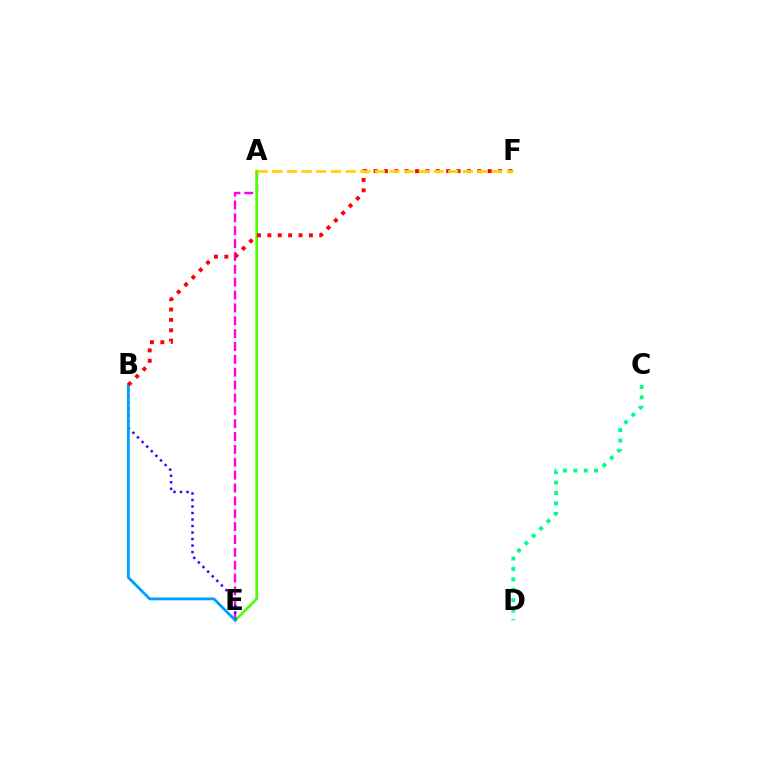{('A', 'E'): [{'color': '#ff00ed', 'line_style': 'dashed', 'thickness': 1.75}, {'color': '#4fff00', 'line_style': 'solid', 'thickness': 1.92}], ('B', 'E'): [{'color': '#3700ff', 'line_style': 'dotted', 'thickness': 1.77}, {'color': '#009eff', 'line_style': 'solid', 'thickness': 2.02}], ('B', 'F'): [{'color': '#ff0000', 'line_style': 'dotted', 'thickness': 2.82}], ('A', 'F'): [{'color': '#ffd500', 'line_style': 'dashed', 'thickness': 1.99}], ('C', 'D'): [{'color': '#00ff86', 'line_style': 'dotted', 'thickness': 2.83}]}